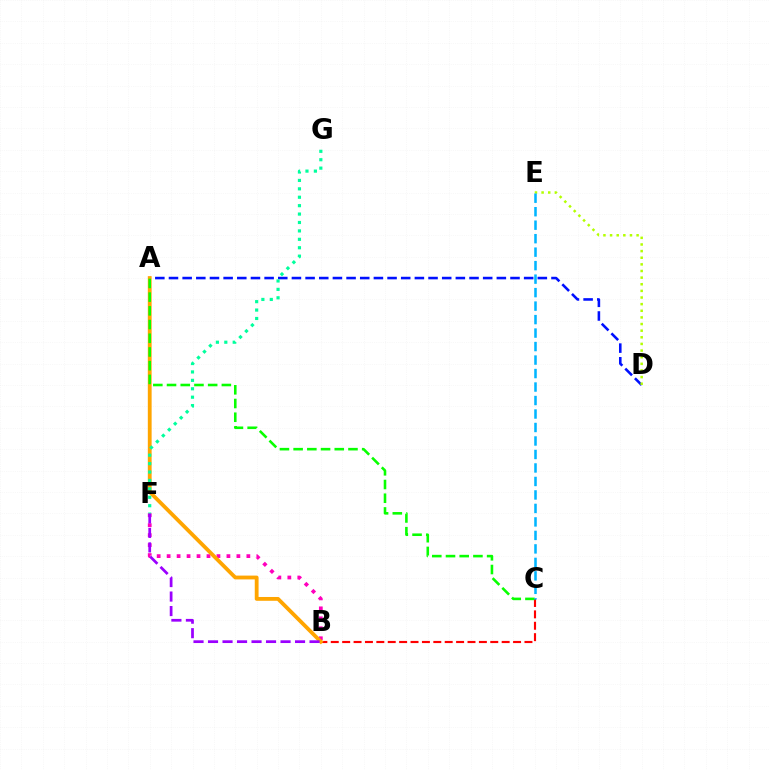{('A', 'D'): [{'color': '#0010ff', 'line_style': 'dashed', 'thickness': 1.86}], ('B', 'C'): [{'color': '#ff0000', 'line_style': 'dashed', 'thickness': 1.55}], ('B', 'F'): [{'color': '#ff00bd', 'line_style': 'dotted', 'thickness': 2.71}, {'color': '#9b00ff', 'line_style': 'dashed', 'thickness': 1.97}], ('A', 'B'): [{'color': '#ffa500', 'line_style': 'solid', 'thickness': 2.75}], ('D', 'E'): [{'color': '#b3ff00', 'line_style': 'dotted', 'thickness': 1.8}], ('A', 'C'): [{'color': '#08ff00', 'line_style': 'dashed', 'thickness': 1.86}], ('C', 'E'): [{'color': '#00b5ff', 'line_style': 'dashed', 'thickness': 1.83}], ('F', 'G'): [{'color': '#00ff9d', 'line_style': 'dotted', 'thickness': 2.29}]}